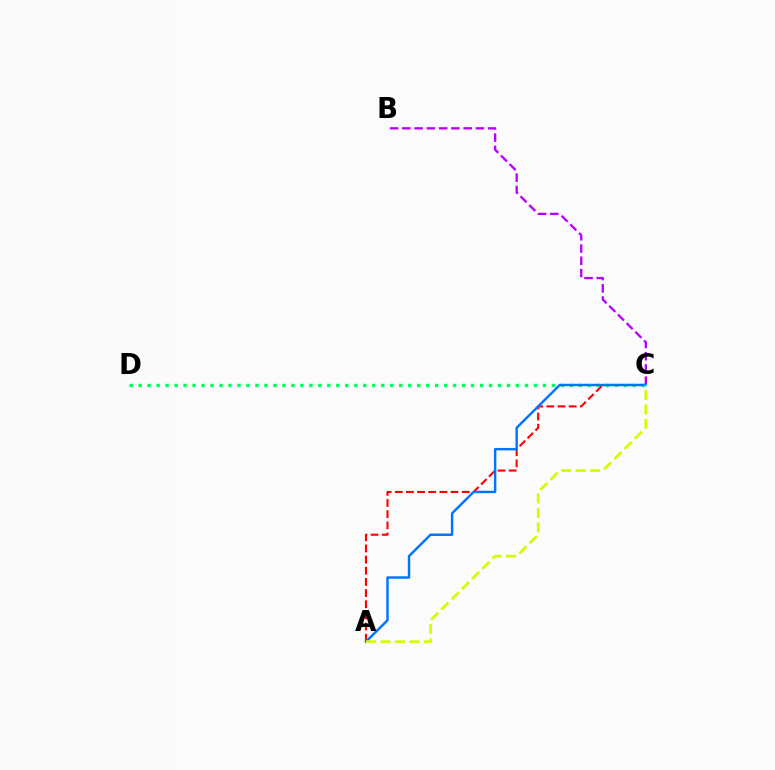{('A', 'C'): [{'color': '#ff0000', 'line_style': 'dashed', 'thickness': 1.52}, {'color': '#0074ff', 'line_style': 'solid', 'thickness': 1.75}, {'color': '#d1ff00', 'line_style': 'dashed', 'thickness': 1.96}], ('C', 'D'): [{'color': '#00ff5c', 'line_style': 'dotted', 'thickness': 2.44}], ('B', 'C'): [{'color': '#b900ff', 'line_style': 'dashed', 'thickness': 1.67}]}